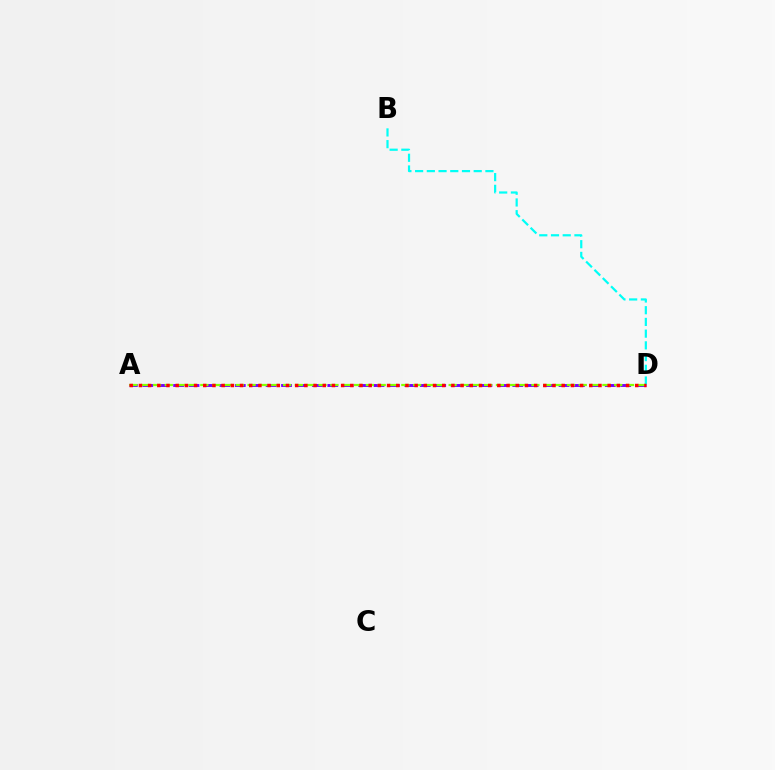{('A', 'D'): [{'color': '#7200ff', 'line_style': 'dashed', 'thickness': 2.09}, {'color': '#84ff00', 'line_style': 'dashed', 'thickness': 1.61}, {'color': '#ff0000', 'line_style': 'dotted', 'thickness': 2.5}], ('B', 'D'): [{'color': '#00fff6', 'line_style': 'dashed', 'thickness': 1.59}]}